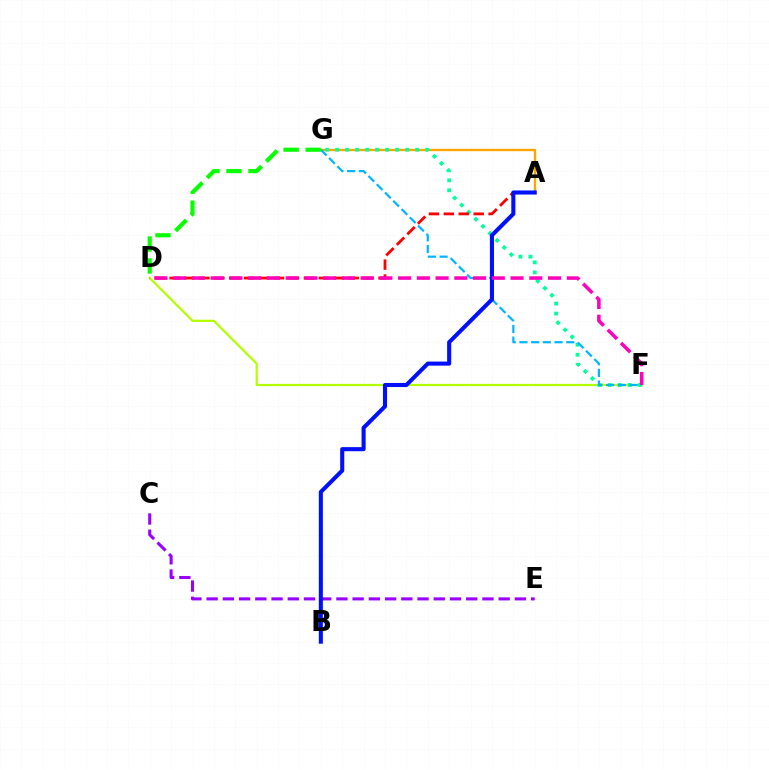{('A', 'G'): [{'color': '#ffa500', 'line_style': 'solid', 'thickness': 1.7}], ('C', 'E'): [{'color': '#9b00ff', 'line_style': 'dashed', 'thickness': 2.2}], ('D', 'F'): [{'color': '#b3ff00', 'line_style': 'solid', 'thickness': 1.59}, {'color': '#ff00bd', 'line_style': 'dashed', 'thickness': 2.55}], ('F', 'G'): [{'color': '#00ff9d', 'line_style': 'dotted', 'thickness': 2.72}, {'color': '#00b5ff', 'line_style': 'dashed', 'thickness': 1.59}], ('A', 'D'): [{'color': '#ff0000', 'line_style': 'dashed', 'thickness': 2.03}], ('A', 'B'): [{'color': '#0010ff', 'line_style': 'solid', 'thickness': 2.93}], ('D', 'G'): [{'color': '#08ff00', 'line_style': 'dashed', 'thickness': 2.99}]}